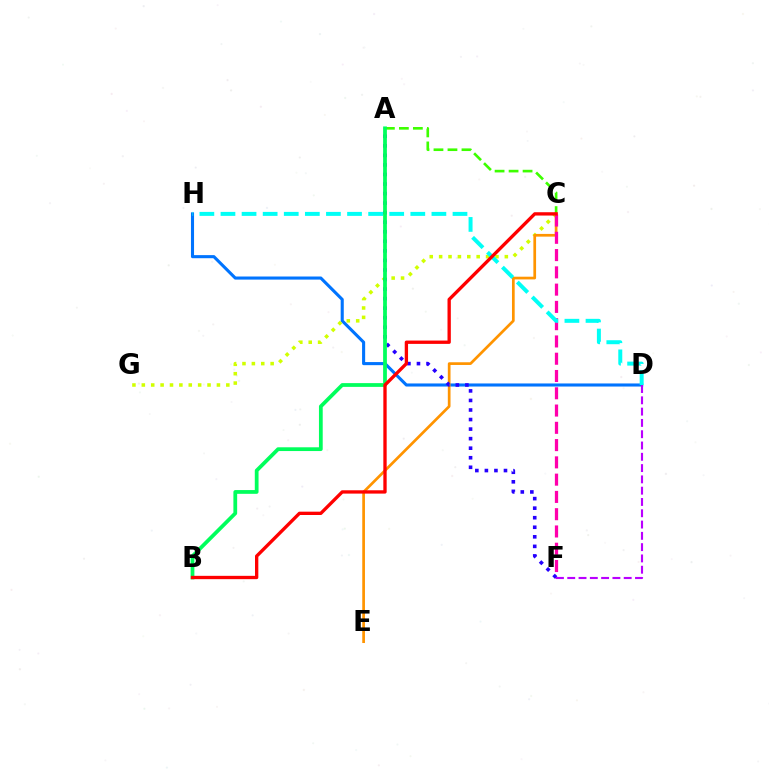{('D', 'H'): [{'color': '#0074ff', 'line_style': 'solid', 'thickness': 2.22}, {'color': '#00fff6', 'line_style': 'dashed', 'thickness': 2.87}], ('C', 'G'): [{'color': '#d1ff00', 'line_style': 'dotted', 'thickness': 2.55}], ('A', 'C'): [{'color': '#3dff00', 'line_style': 'dashed', 'thickness': 1.9}], ('C', 'E'): [{'color': '#ff9400', 'line_style': 'solid', 'thickness': 1.95}], ('C', 'F'): [{'color': '#ff00ac', 'line_style': 'dashed', 'thickness': 2.35}], ('D', 'F'): [{'color': '#b900ff', 'line_style': 'dashed', 'thickness': 1.53}], ('A', 'F'): [{'color': '#2500ff', 'line_style': 'dotted', 'thickness': 2.59}], ('A', 'B'): [{'color': '#00ff5c', 'line_style': 'solid', 'thickness': 2.71}], ('B', 'C'): [{'color': '#ff0000', 'line_style': 'solid', 'thickness': 2.39}]}